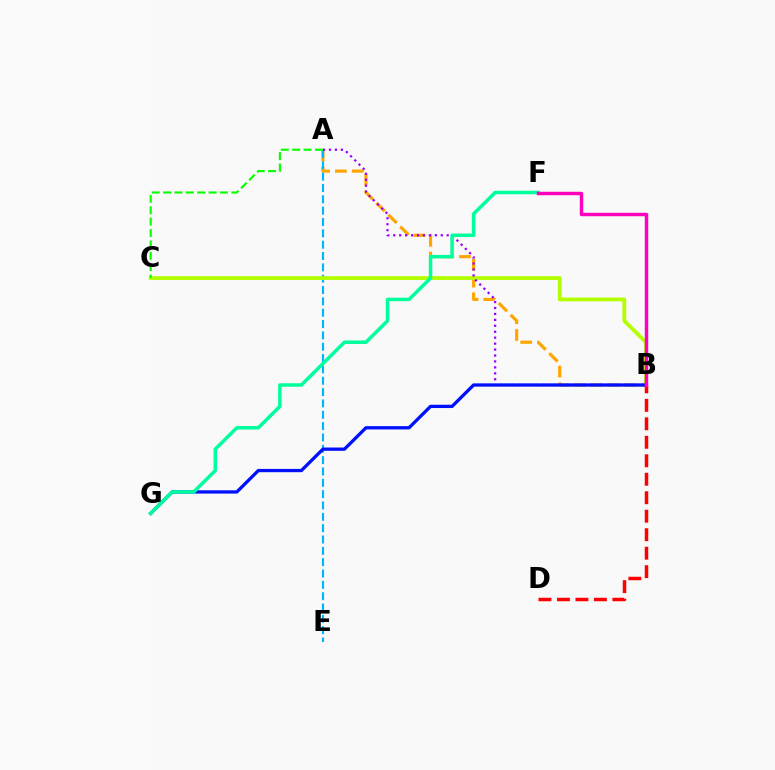{('A', 'B'): [{'color': '#ffa500', 'line_style': 'dashed', 'thickness': 2.28}, {'color': '#9b00ff', 'line_style': 'dotted', 'thickness': 1.61}], ('A', 'E'): [{'color': '#00b5ff', 'line_style': 'dashed', 'thickness': 1.54}], ('B', 'C'): [{'color': '#b3ff00', 'line_style': 'solid', 'thickness': 2.72}], ('B', 'G'): [{'color': '#0010ff', 'line_style': 'solid', 'thickness': 2.37}], ('A', 'C'): [{'color': '#08ff00', 'line_style': 'dashed', 'thickness': 1.55}], ('F', 'G'): [{'color': '#00ff9d', 'line_style': 'solid', 'thickness': 2.52}], ('B', 'D'): [{'color': '#ff0000', 'line_style': 'dashed', 'thickness': 2.51}], ('B', 'F'): [{'color': '#ff00bd', 'line_style': 'solid', 'thickness': 2.48}]}